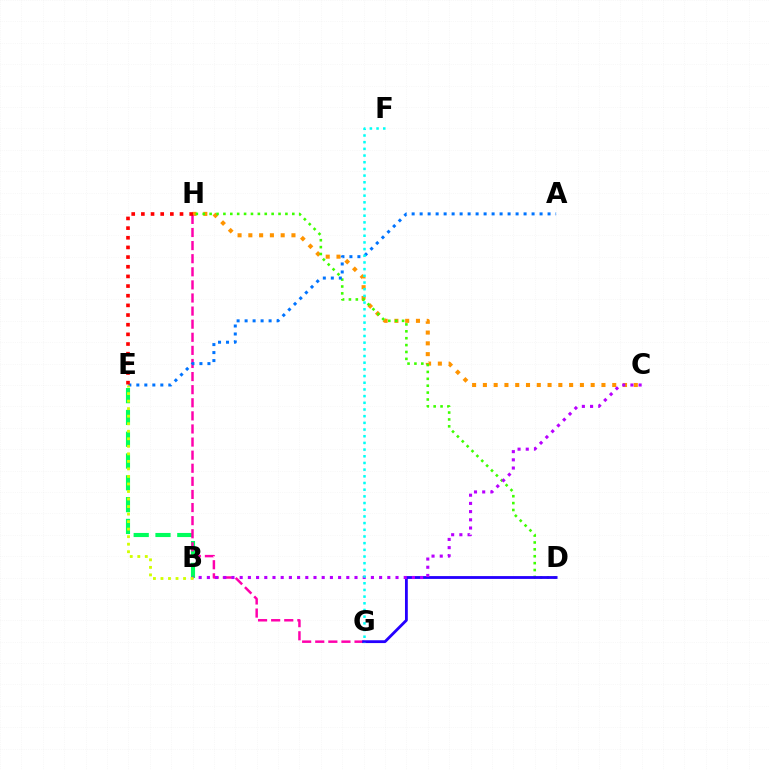{('B', 'E'): [{'color': '#00ff5c', 'line_style': 'dashed', 'thickness': 2.96}, {'color': '#d1ff00', 'line_style': 'dotted', 'thickness': 2.05}], ('C', 'H'): [{'color': '#ff9400', 'line_style': 'dotted', 'thickness': 2.93}], ('D', 'H'): [{'color': '#3dff00', 'line_style': 'dotted', 'thickness': 1.87}], ('G', 'H'): [{'color': '#ff00ac', 'line_style': 'dashed', 'thickness': 1.78}], ('D', 'G'): [{'color': '#2500ff', 'line_style': 'solid', 'thickness': 2.03}], ('B', 'C'): [{'color': '#b900ff', 'line_style': 'dotted', 'thickness': 2.23}], ('A', 'E'): [{'color': '#0074ff', 'line_style': 'dotted', 'thickness': 2.17}], ('F', 'G'): [{'color': '#00fff6', 'line_style': 'dotted', 'thickness': 1.82}], ('E', 'H'): [{'color': '#ff0000', 'line_style': 'dotted', 'thickness': 2.62}]}